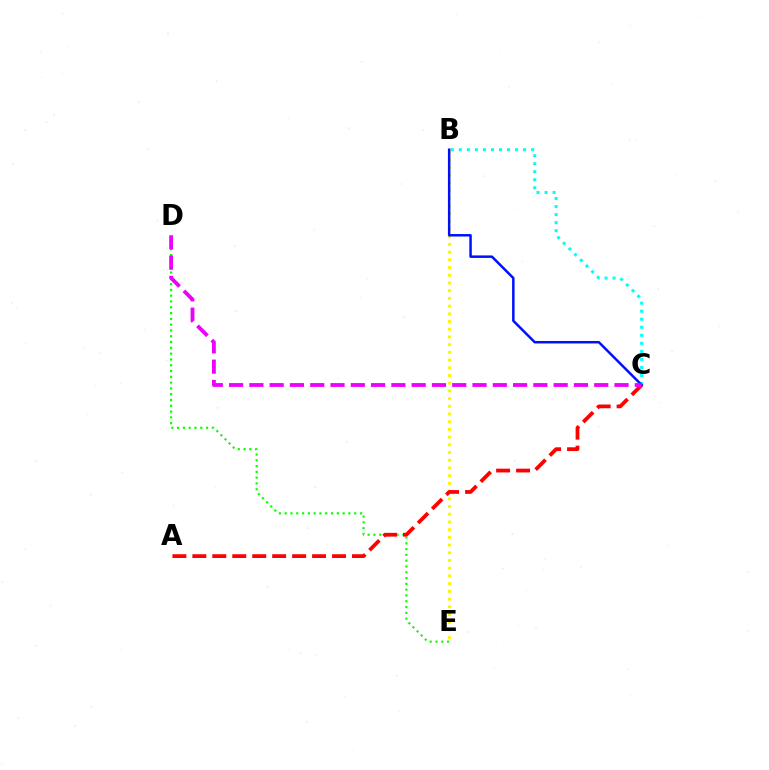{('B', 'C'): [{'color': '#00fff6', 'line_style': 'dotted', 'thickness': 2.18}, {'color': '#0010ff', 'line_style': 'solid', 'thickness': 1.79}], ('B', 'E'): [{'color': '#fcf500', 'line_style': 'dotted', 'thickness': 2.09}], ('D', 'E'): [{'color': '#08ff00', 'line_style': 'dotted', 'thickness': 1.57}], ('A', 'C'): [{'color': '#ff0000', 'line_style': 'dashed', 'thickness': 2.71}], ('C', 'D'): [{'color': '#ee00ff', 'line_style': 'dashed', 'thickness': 2.76}]}